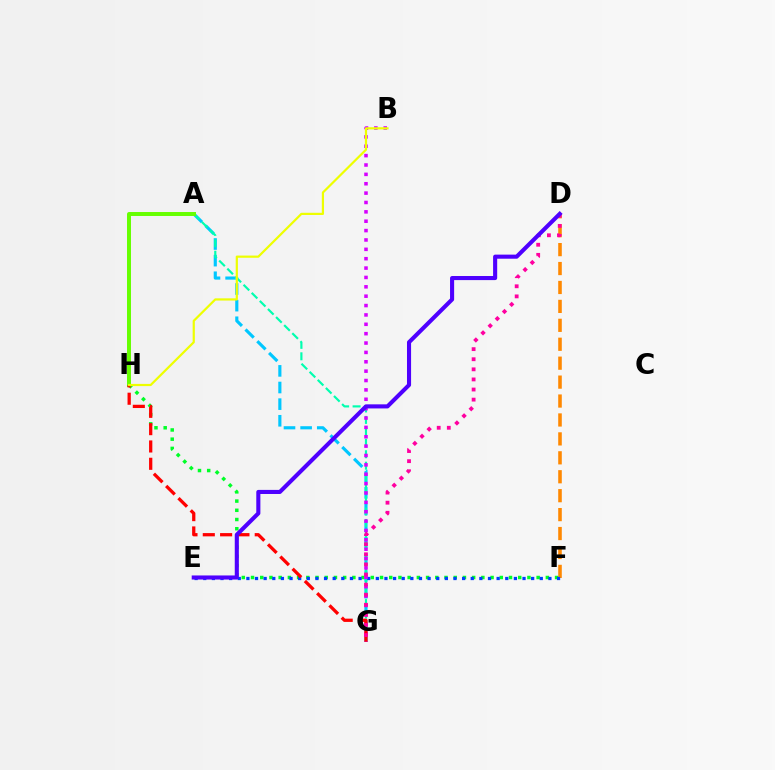{('D', 'F'): [{'color': '#ff8800', 'line_style': 'dashed', 'thickness': 2.57}], ('F', 'H'): [{'color': '#00ff27', 'line_style': 'dotted', 'thickness': 2.5}], ('A', 'G'): [{'color': '#00c7ff', 'line_style': 'dashed', 'thickness': 2.26}, {'color': '#00ffaf', 'line_style': 'dashed', 'thickness': 1.56}], ('E', 'F'): [{'color': '#003fff', 'line_style': 'dotted', 'thickness': 2.34}], ('B', 'G'): [{'color': '#d600ff', 'line_style': 'dotted', 'thickness': 2.55}], ('A', 'H'): [{'color': '#66ff00', 'line_style': 'solid', 'thickness': 2.85}], ('G', 'H'): [{'color': '#ff0000', 'line_style': 'dashed', 'thickness': 2.35}], ('D', 'G'): [{'color': '#ff00a0', 'line_style': 'dotted', 'thickness': 2.74}], ('B', 'H'): [{'color': '#eeff00', 'line_style': 'solid', 'thickness': 1.59}], ('D', 'E'): [{'color': '#4f00ff', 'line_style': 'solid', 'thickness': 2.94}]}